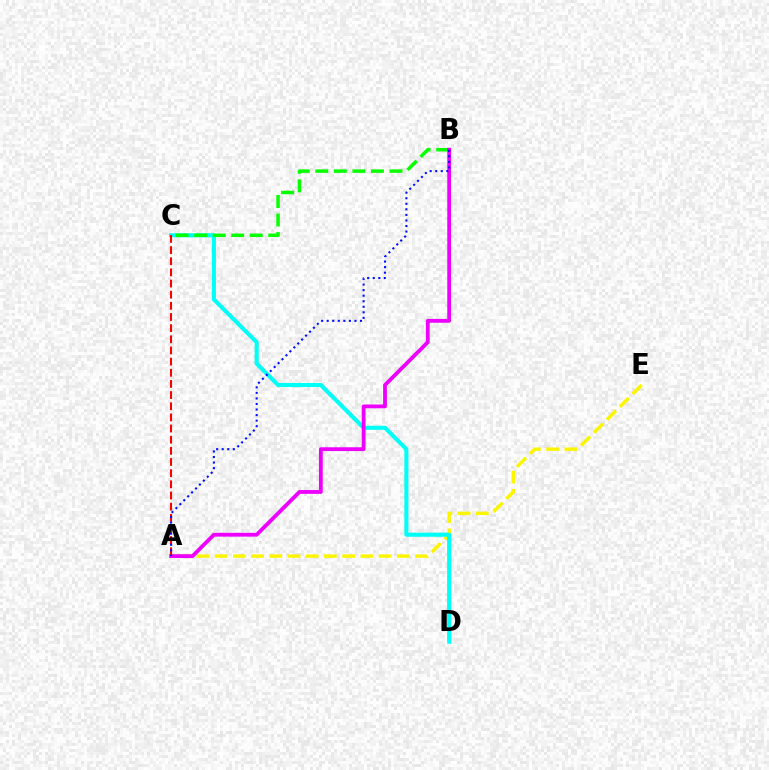{('A', 'E'): [{'color': '#fcf500', 'line_style': 'dashed', 'thickness': 2.48}], ('C', 'D'): [{'color': '#00fff6', 'line_style': 'solid', 'thickness': 2.94}], ('B', 'C'): [{'color': '#08ff00', 'line_style': 'dashed', 'thickness': 2.52}], ('A', 'B'): [{'color': '#ee00ff', 'line_style': 'solid', 'thickness': 2.74}, {'color': '#0010ff', 'line_style': 'dotted', 'thickness': 1.51}], ('A', 'C'): [{'color': '#ff0000', 'line_style': 'dashed', 'thickness': 1.52}]}